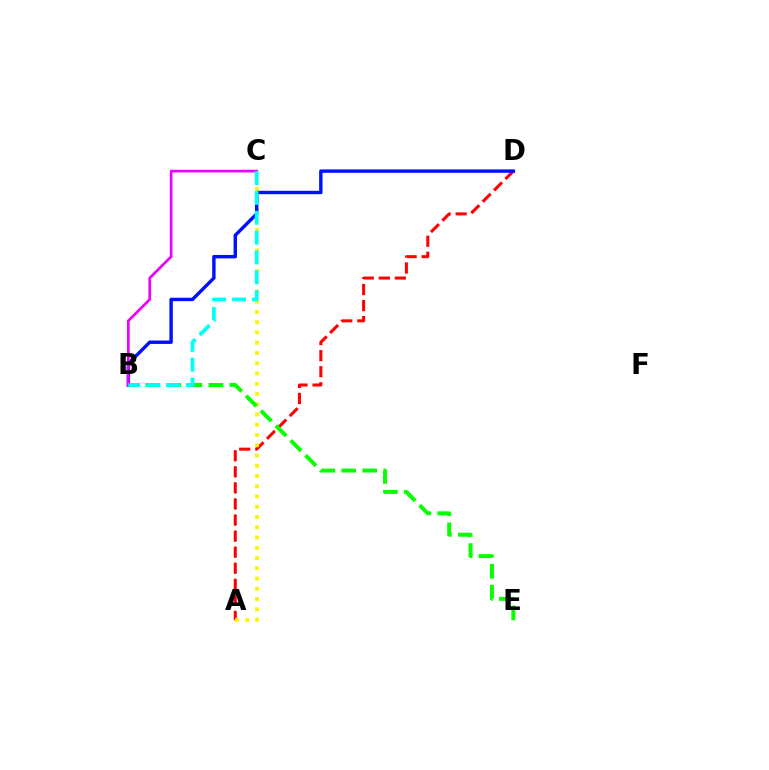{('A', 'D'): [{'color': '#ff0000', 'line_style': 'dashed', 'thickness': 2.18}], ('A', 'C'): [{'color': '#fcf500', 'line_style': 'dotted', 'thickness': 2.79}], ('B', 'E'): [{'color': '#08ff00', 'line_style': 'dashed', 'thickness': 2.86}], ('B', 'D'): [{'color': '#0010ff', 'line_style': 'solid', 'thickness': 2.45}], ('B', 'C'): [{'color': '#ee00ff', 'line_style': 'solid', 'thickness': 1.95}, {'color': '#00fff6', 'line_style': 'dashed', 'thickness': 2.7}]}